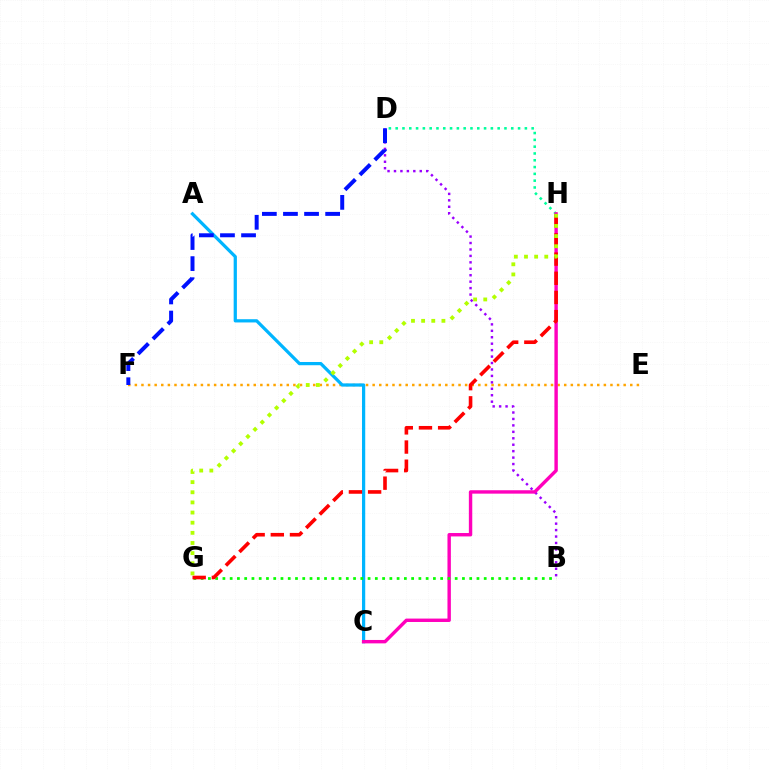{('D', 'H'): [{'color': '#00ff9d', 'line_style': 'dotted', 'thickness': 1.85}], ('E', 'F'): [{'color': '#ffa500', 'line_style': 'dotted', 'thickness': 1.79}], ('A', 'C'): [{'color': '#00b5ff', 'line_style': 'solid', 'thickness': 2.33}], ('B', 'D'): [{'color': '#9b00ff', 'line_style': 'dotted', 'thickness': 1.75}], ('D', 'F'): [{'color': '#0010ff', 'line_style': 'dashed', 'thickness': 2.87}], ('C', 'H'): [{'color': '#ff00bd', 'line_style': 'solid', 'thickness': 2.45}], ('B', 'G'): [{'color': '#08ff00', 'line_style': 'dotted', 'thickness': 1.97}], ('G', 'H'): [{'color': '#ff0000', 'line_style': 'dashed', 'thickness': 2.6}, {'color': '#b3ff00', 'line_style': 'dotted', 'thickness': 2.76}]}